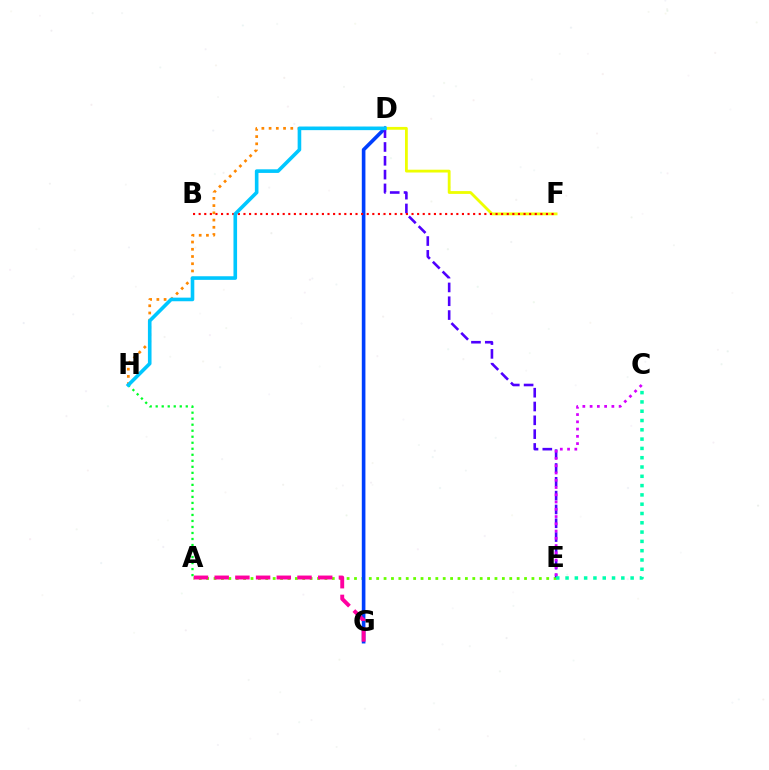{('A', 'E'): [{'color': '#66ff00', 'line_style': 'dotted', 'thickness': 2.01}], ('D', 'G'): [{'color': '#003fff', 'line_style': 'solid', 'thickness': 2.61}], ('A', 'G'): [{'color': '#ff00a0', 'line_style': 'dashed', 'thickness': 2.81}], ('D', 'H'): [{'color': '#ff8800', 'line_style': 'dotted', 'thickness': 1.96}, {'color': '#00c7ff', 'line_style': 'solid', 'thickness': 2.6}], ('D', 'E'): [{'color': '#4f00ff', 'line_style': 'dashed', 'thickness': 1.88}], ('C', 'E'): [{'color': '#00ffaf', 'line_style': 'dotted', 'thickness': 2.53}, {'color': '#d600ff', 'line_style': 'dotted', 'thickness': 1.97}], ('D', 'F'): [{'color': '#eeff00', 'line_style': 'solid', 'thickness': 2.02}], ('A', 'H'): [{'color': '#00ff27', 'line_style': 'dotted', 'thickness': 1.63}], ('B', 'F'): [{'color': '#ff0000', 'line_style': 'dotted', 'thickness': 1.52}]}